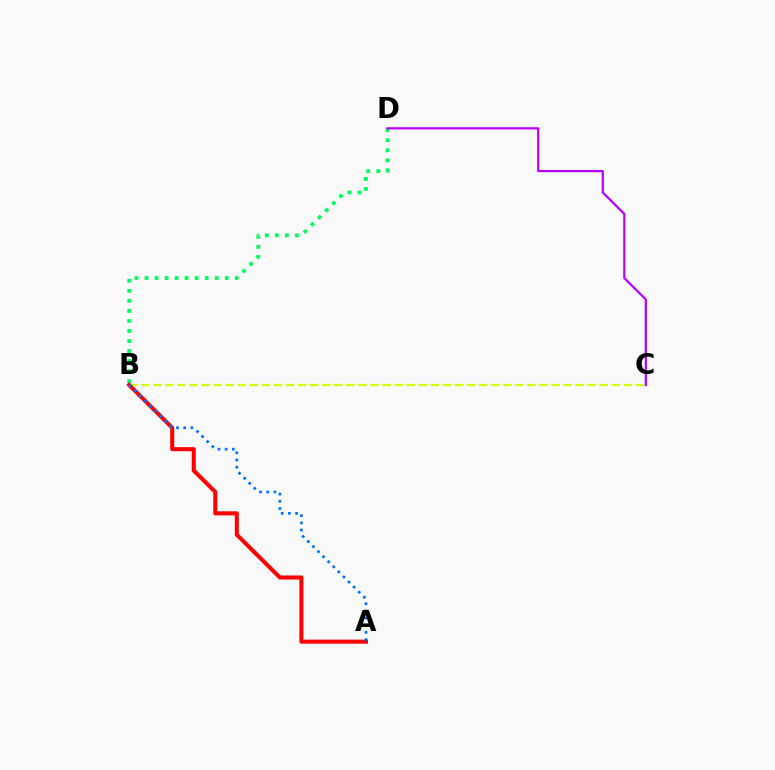{('B', 'C'): [{'color': '#d1ff00', 'line_style': 'dashed', 'thickness': 1.64}], ('B', 'D'): [{'color': '#00ff5c', 'line_style': 'dotted', 'thickness': 2.73}], ('C', 'D'): [{'color': '#b900ff', 'line_style': 'solid', 'thickness': 1.6}], ('A', 'B'): [{'color': '#ff0000', 'line_style': 'solid', 'thickness': 2.92}, {'color': '#0074ff', 'line_style': 'dotted', 'thickness': 1.95}]}